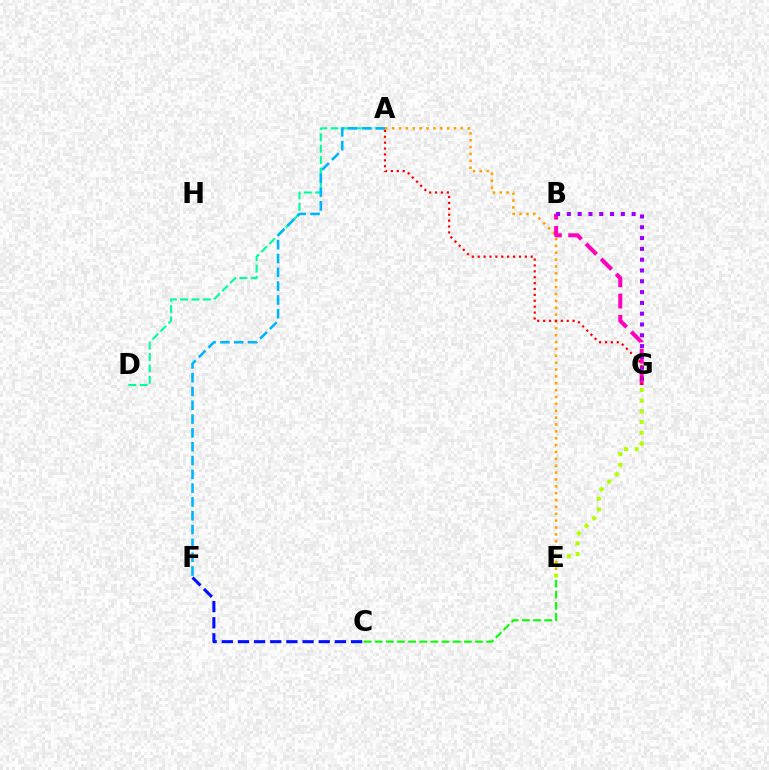{('A', 'E'): [{'color': '#ffa500', 'line_style': 'dotted', 'thickness': 1.87}], ('C', 'F'): [{'color': '#0010ff', 'line_style': 'dashed', 'thickness': 2.2}], ('A', 'D'): [{'color': '#00ff9d', 'line_style': 'dashed', 'thickness': 1.54}], ('A', 'F'): [{'color': '#00b5ff', 'line_style': 'dashed', 'thickness': 1.88}], ('B', 'G'): [{'color': '#ff00bd', 'line_style': 'dashed', 'thickness': 2.9}, {'color': '#9b00ff', 'line_style': 'dotted', 'thickness': 2.94}], ('E', 'G'): [{'color': '#b3ff00', 'line_style': 'dotted', 'thickness': 2.91}], ('A', 'G'): [{'color': '#ff0000', 'line_style': 'dotted', 'thickness': 1.6}], ('C', 'E'): [{'color': '#08ff00', 'line_style': 'dashed', 'thickness': 1.51}]}